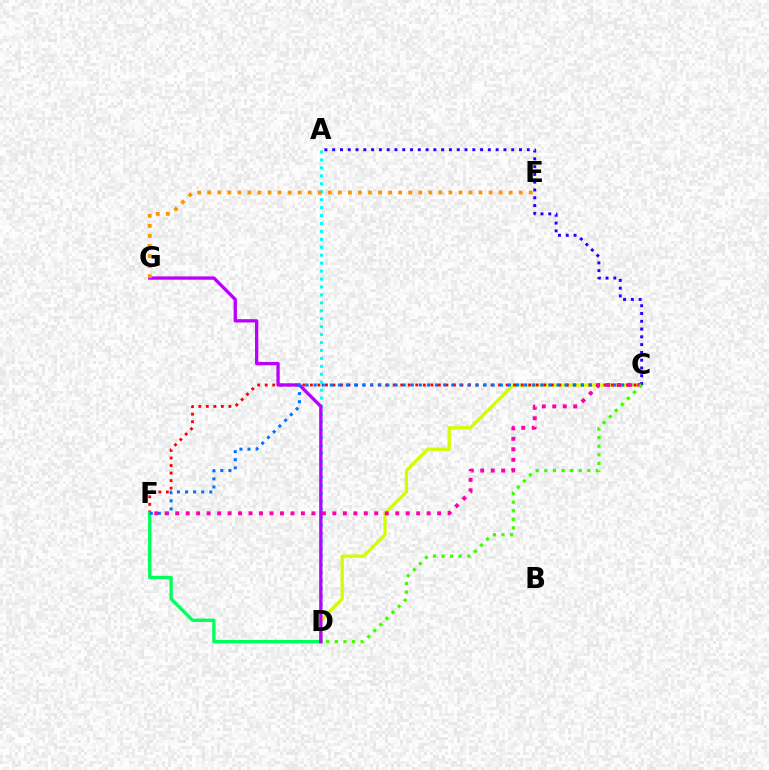{('A', 'D'): [{'color': '#00fff6', 'line_style': 'dotted', 'thickness': 2.16}], ('C', 'D'): [{'color': '#d1ff00', 'line_style': 'solid', 'thickness': 2.34}, {'color': '#3dff00', 'line_style': 'dotted', 'thickness': 2.33}], ('C', 'F'): [{'color': '#ff0000', 'line_style': 'dotted', 'thickness': 2.05}, {'color': '#0074ff', 'line_style': 'dotted', 'thickness': 2.2}, {'color': '#ff00ac', 'line_style': 'dotted', 'thickness': 2.85}], ('D', 'F'): [{'color': '#00ff5c', 'line_style': 'solid', 'thickness': 2.39}], ('D', 'G'): [{'color': '#b900ff', 'line_style': 'solid', 'thickness': 2.38}], ('A', 'C'): [{'color': '#2500ff', 'line_style': 'dotted', 'thickness': 2.11}], ('E', 'G'): [{'color': '#ff9400', 'line_style': 'dotted', 'thickness': 2.73}]}